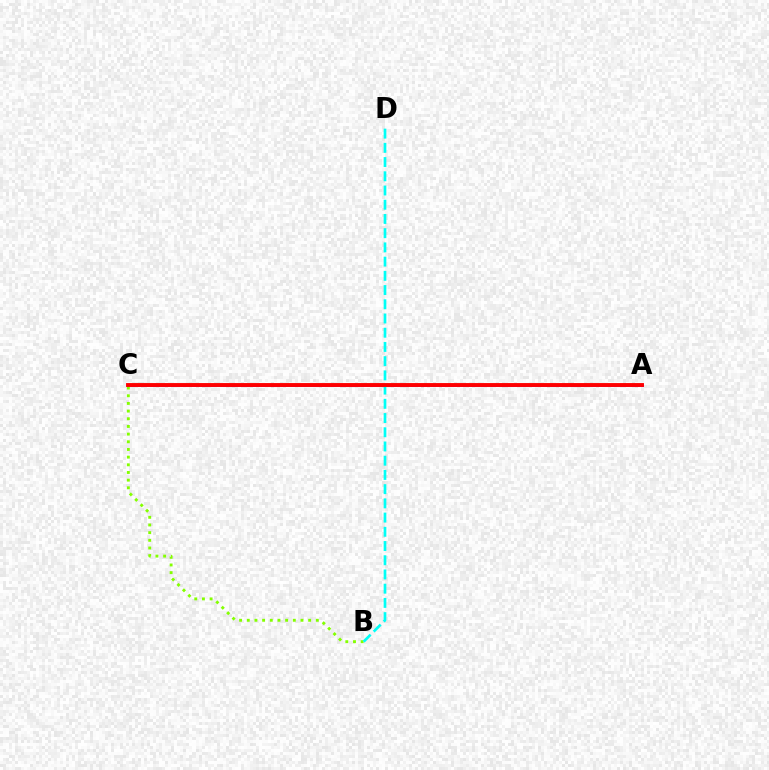{('A', 'C'): [{'color': '#7200ff', 'line_style': 'solid', 'thickness': 1.92}, {'color': '#ff0000', 'line_style': 'solid', 'thickness': 2.79}], ('B', 'C'): [{'color': '#84ff00', 'line_style': 'dotted', 'thickness': 2.08}], ('B', 'D'): [{'color': '#00fff6', 'line_style': 'dashed', 'thickness': 1.93}]}